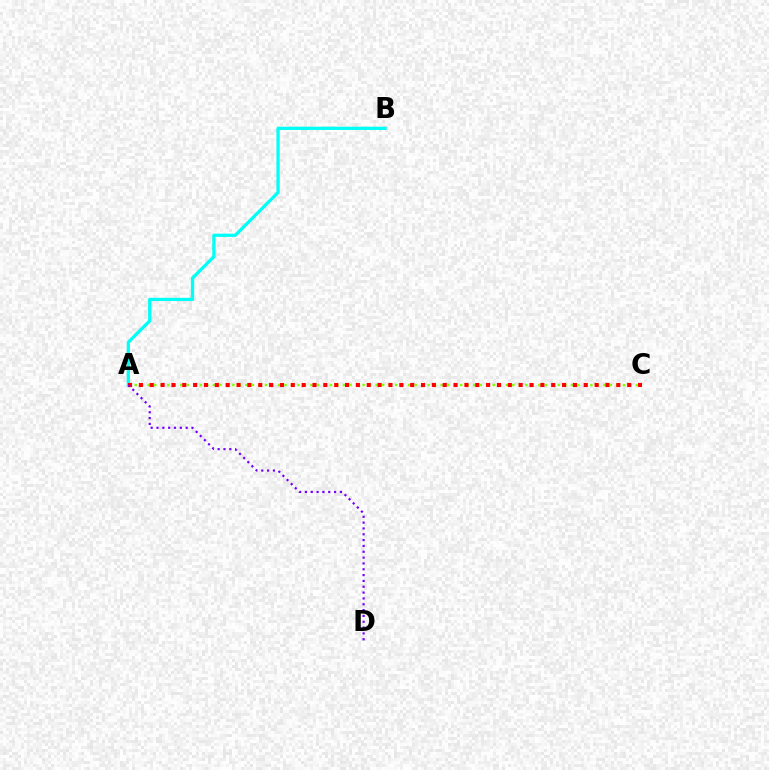{('A', 'B'): [{'color': '#00fff6', 'line_style': 'solid', 'thickness': 2.34}], ('A', 'C'): [{'color': '#84ff00', 'line_style': 'dotted', 'thickness': 1.77}, {'color': '#ff0000', 'line_style': 'dotted', 'thickness': 2.95}], ('A', 'D'): [{'color': '#7200ff', 'line_style': 'dotted', 'thickness': 1.58}]}